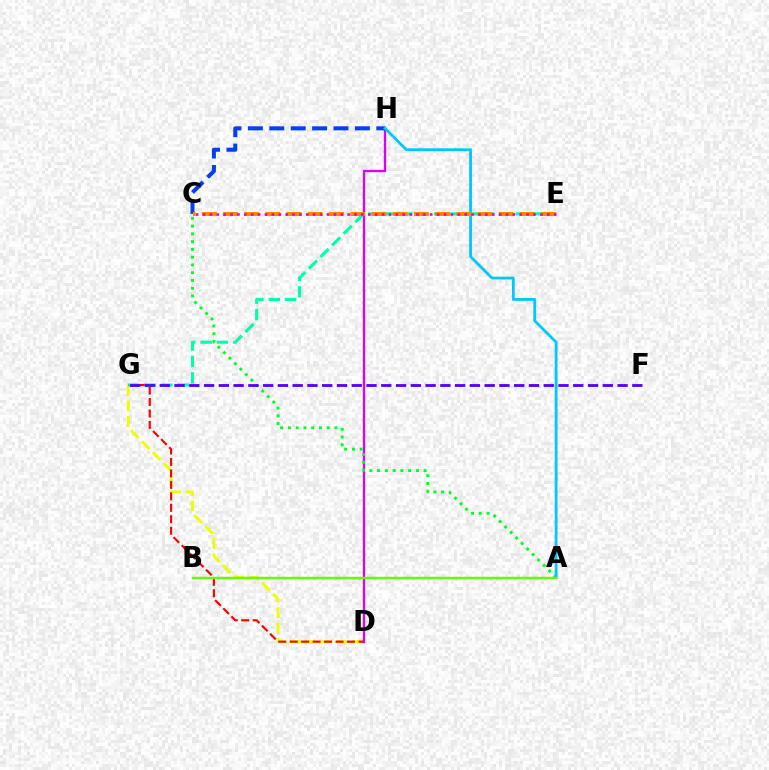{('D', 'G'): [{'color': '#eeff00', 'line_style': 'dashed', 'thickness': 2.1}, {'color': '#ff0000', 'line_style': 'dashed', 'thickness': 1.56}], ('D', 'H'): [{'color': '#d600ff', 'line_style': 'solid', 'thickness': 1.67}], ('A', 'C'): [{'color': '#00ff27', 'line_style': 'dotted', 'thickness': 2.11}], ('C', 'H'): [{'color': '#003fff', 'line_style': 'dashed', 'thickness': 2.91}], ('A', 'H'): [{'color': '#00c7ff', 'line_style': 'solid', 'thickness': 2.02}], ('E', 'G'): [{'color': '#00ffaf', 'line_style': 'dashed', 'thickness': 2.23}], ('C', 'E'): [{'color': '#ff8800', 'line_style': 'dashed', 'thickness': 2.88}, {'color': '#ff00a0', 'line_style': 'dotted', 'thickness': 1.87}], ('A', 'B'): [{'color': '#66ff00', 'line_style': 'solid', 'thickness': 1.76}], ('F', 'G'): [{'color': '#4f00ff', 'line_style': 'dashed', 'thickness': 2.01}]}